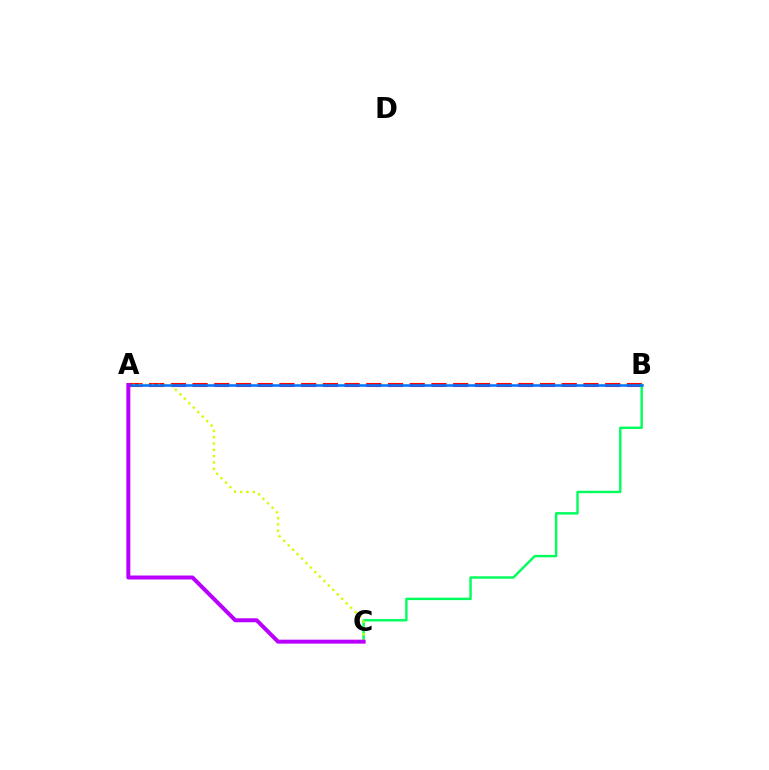{('A', 'B'): [{'color': '#ff0000', 'line_style': 'dashed', 'thickness': 2.95}, {'color': '#0074ff', 'line_style': 'solid', 'thickness': 1.83}], ('B', 'C'): [{'color': '#00ff5c', 'line_style': 'solid', 'thickness': 1.75}], ('A', 'C'): [{'color': '#d1ff00', 'line_style': 'dotted', 'thickness': 1.72}, {'color': '#b900ff', 'line_style': 'solid', 'thickness': 2.86}]}